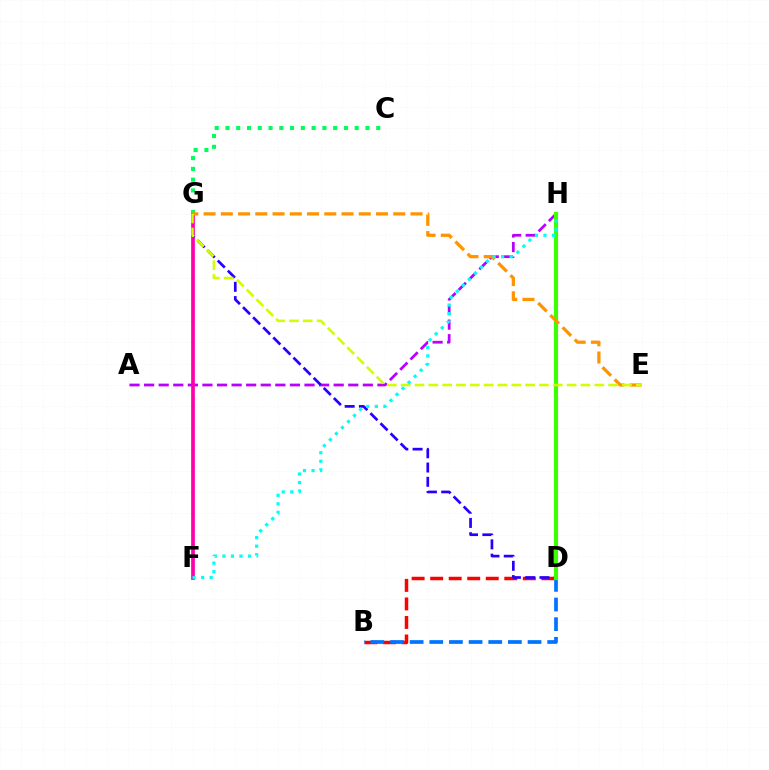{('A', 'H'): [{'color': '#b900ff', 'line_style': 'dashed', 'thickness': 1.98}], ('B', 'D'): [{'color': '#ff0000', 'line_style': 'dashed', 'thickness': 2.52}, {'color': '#0074ff', 'line_style': 'dashed', 'thickness': 2.67}], ('F', 'G'): [{'color': '#ff00ac', 'line_style': 'solid', 'thickness': 2.67}], ('C', 'G'): [{'color': '#00ff5c', 'line_style': 'dotted', 'thickness': 2.93}], ('D', 'G'): [{'color': '#2500ff', 'line_style': 'dashed', 'thickness': 1.94}], ('D', 'H'): [{'color': '#3dff00', 'line_style': 'solid', 'thickness': 2.98}], ('E', 'G'): [{'color': '#ff9400', 'line_style': 'dashed', 'thickness': 2.34}, {'color': '#d1ff00', 'line_style': 'dashed', 'thickness': 1.88}], ('F', 'H'): [{'color': '#00fff6', 'line_style': 'dotted', 'thickness': 2.32}]}